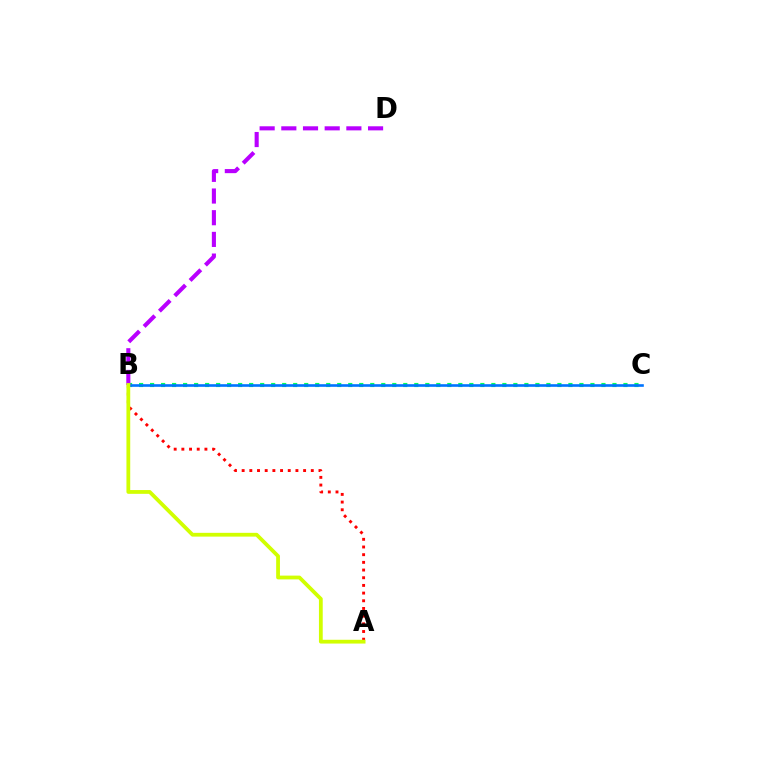{('B', 'C'): [{'color': '#00ff5c', 'line_style': 'dotted', 'thickness': 2.99}, {'color': '#0074ff', 'line_style': 'solid', 'thickness': 1.89}], ('B', 'D'): [{'color': '#b900ff', 'line_style': 'dashed', 'thickness': 2.95}], ('A', 'B'): [{'color': '#ff0000', 'line_style': 'dotted', 'thickness': 2.09}, {'color': '#d1ff00', 'line_style': 'solid', 'thickness': 2.72}]}